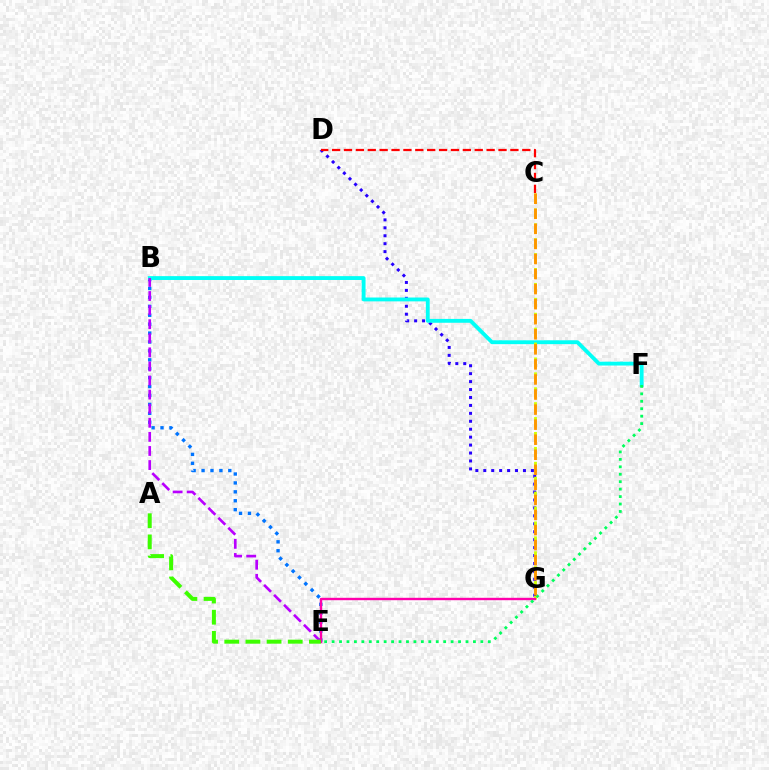{('D', 'G'): [{'color': '#2500ff', 'line_style': 'dotted', 'thickness': 2.16}], ('B', 'E'): [{'color': '#0074ff', 'line_style': 'dotted', 'thickness': 2.42}, {'color': '#b900ff', 'line_style': 'dashed', 'thickness': 1.91}], ('B', 'F'): [{'color': '#00fff6', 'line_style': 'solid', 'thickness': 2.77}], ('C', 'G'): [{'color': '#d1ff00', 'line_style': 'dashed', 'thickness': 2.03}, {'color': '#ff9400', 'line_style': 'dashed', 'thickness': 2.05}], ('E', 'G'): [{'color': '#ff00ac', 'line_style': 'solid', 'thickness': 1.72}], ('E', 'F'): [{'color': '#00ff5c', 'line_style': 'dotted', 'thickness': 2.02}], ('C', 'D'): [{'color': '#ff0000', 'line_style': 'dashed', 'thickness': 1.61}], ('A', 'E'): [{'color': '#3dff00', 'line_style': 'dashed', 'thickness': 2.87}]}